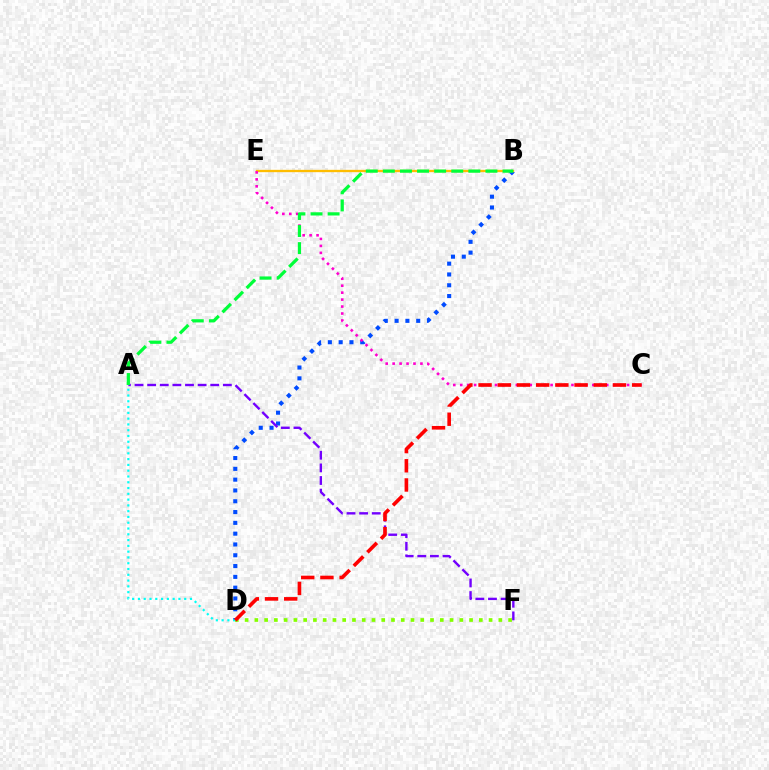{('B', 'D'): [{'color': '#004bff', 'line_style': 'dotted', 'thickness': 2.93}], ('B', 'E'): [{'color': '#ffbd00', 'line_style': 'solid', 'thickness': 1.68}], ('C', 'E'): [{'color': '#ff00cf', 'line_style': 'dotted', 'thickness': 1.89}], ('D', 'F'): [{'color': '#84ff00', 'line_style': 'dotted', 'thickness': 2.65}], ('A', 'F'): [{'color': '#7200ff', 'line_style': 'dashed', 'thickness': 1.71}], ('A', 'B'): [{'color': '#00ff39', 'line_style': 'dashed', 'thickness': 2.32}], ('A', 'D'): [{'color': '#00fff6', 'line_style': 'dotted', 'thickness': 1.57}], ('C', 'D'): [{'color': '#ff0000', 'line_style': 'dashed', 'thickness': 2.61}]}